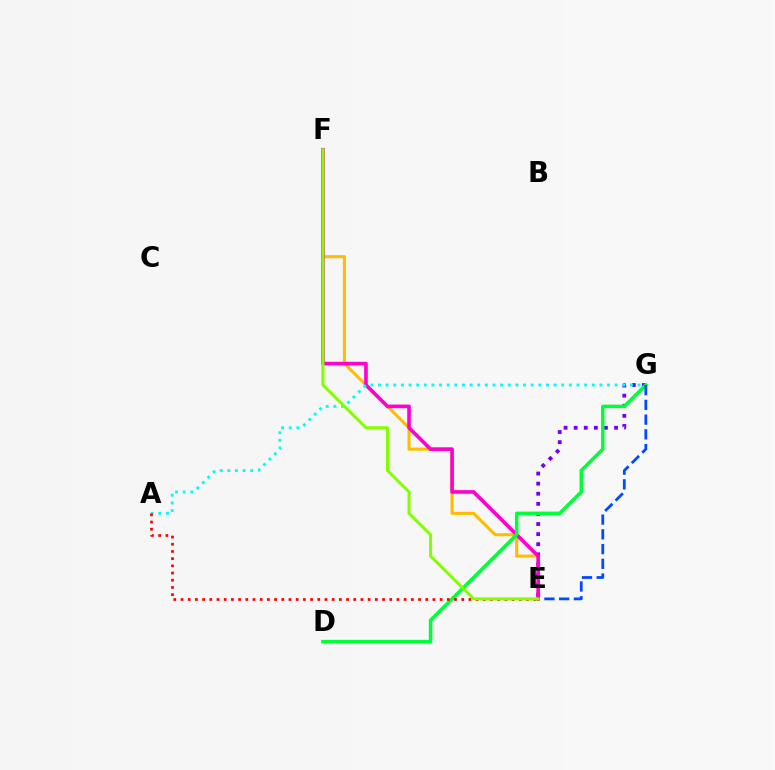{('E', 'F'): [{'color': '#ffbd00', 'line_style': 'solid', 'thickness': 2.21}, {'color': '#ff00cf', 'line_style': 'solid', 'thickness': 2.62}, {'color': '#84ff00', 'line_style': 'solid', 'thickness': 2.17}], ('E', 'G'): [{'color': '#7200ff', 'line_style': 'dotted', 'thickness': 2.74}, {'color': '#004bff', 'line_style': 'dashed', 'thickness': 2.0}], ('A', 'G'): [{'color': '#00fff6', 'line_style': 'dotted', 'thickness': 2.07}], ('D', 'G'): [{'color': '#00ff39', 'line_style': 'solid', 'thickness': 2.52}], ('A', 'E'): [{'color': '#ff0000', 'line_style': 'dotted', 'thickness': 1.96}]}